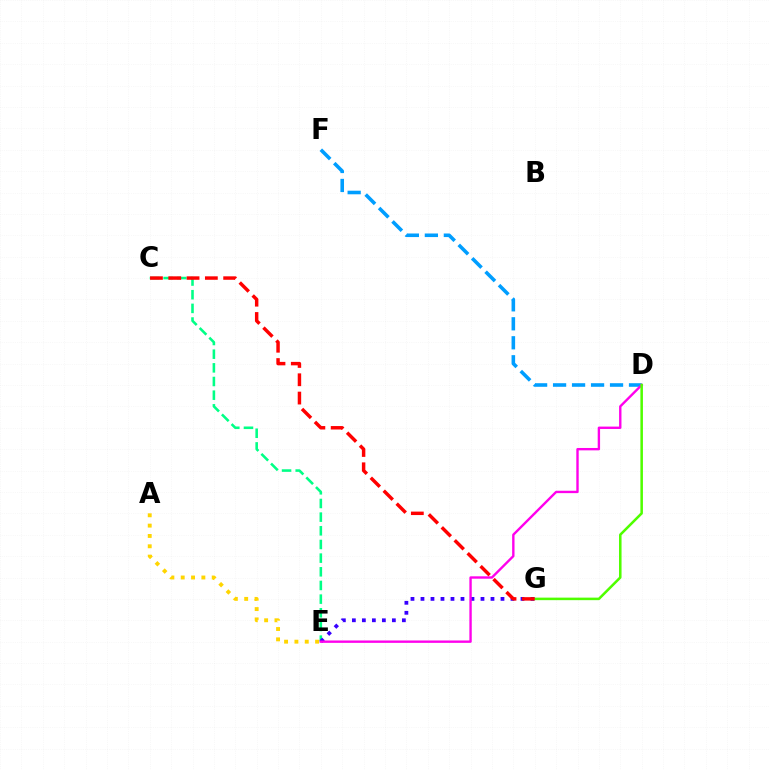{('C', 'E'): [{'color': '#00ff86', 'line_style': 'dashed', 'thickness': 1.86}], ('E', 'G'): [{'color': '#3700ff', 'line_style': 'dotted', 'thickness': 2.72}], ('D', 'F'): [{'color': '#009eff', 'line_style': 'dashed', 'thickness': 2.58}], ('D', 'E'): [{'color': '#ff00ed', 'line_style': 'solid', 'thickness': 1.71}], ('A', 'E'): [{'color': '#ffd500', 'line_style': 'dotted', 'thickness': 2.81}], ('D', 'G'): [{'color': '#4fff00', 'line_style': 'solid', 'thickness': 1.82}], ('C', 'G'): [{'color': '#ff0000', 'line_style': 'dashed', 'thickness': 2.49}]}